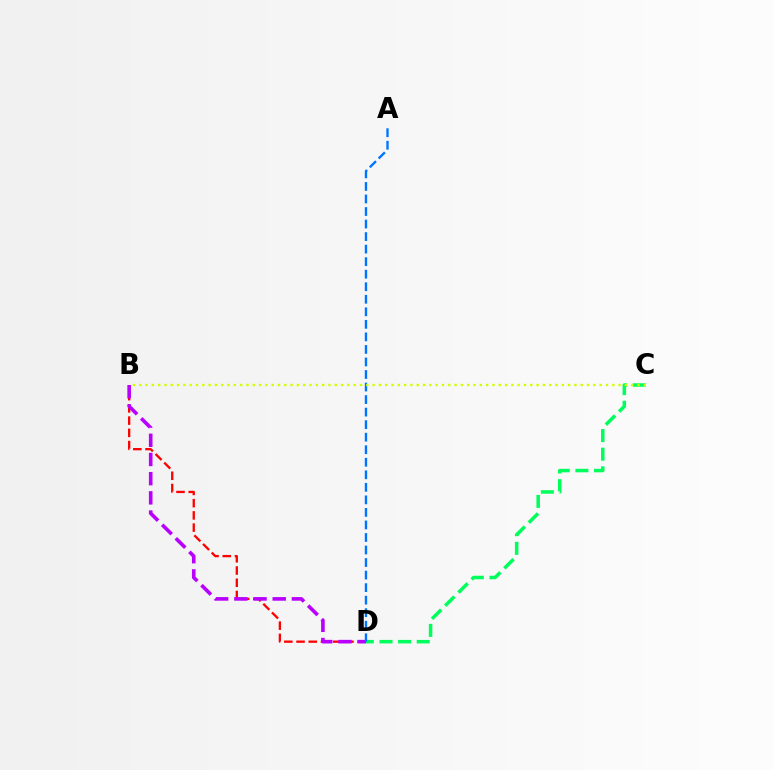{('B', 'D'): [{'color': '#ff0000', 'line_style': 'dashed', 'thickness': 1.66}, {'color': '#b900ff', 'line_style': 'dashed', 'thickness': 2.61}], ('C', 'D'): [{'color': '#00ff5c', 'line_style': 'dashed', 'thickness': 2.53}], ('A', 'D'): [{'color': '#0074ff', 'line_style': 'dashed', 'thickness': 1.7}], ('B', 'C'): [{'color': '#d1ff00', 'line_style': 'dotted', 'thickness': 1.71}]}